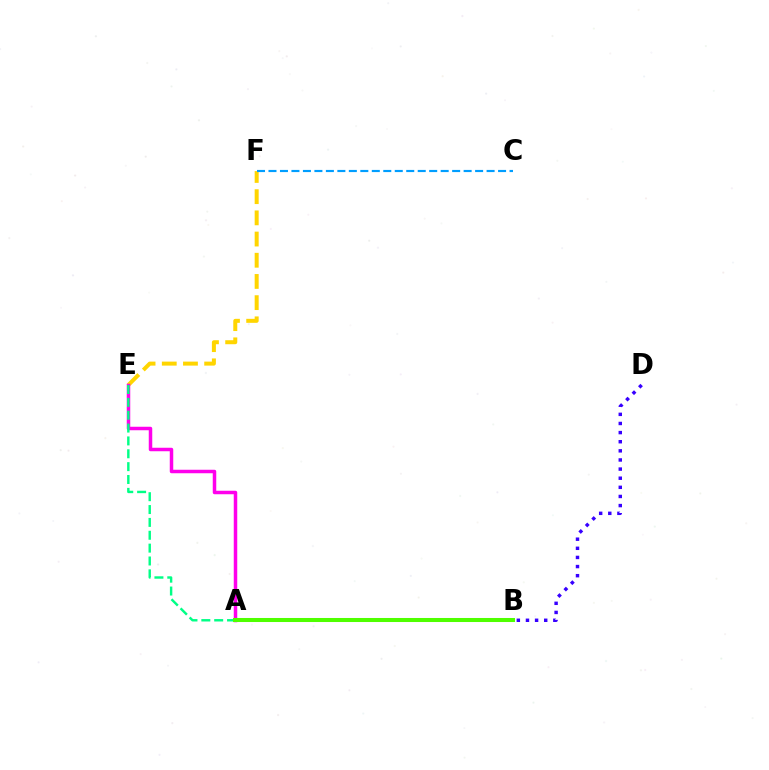{('E', 'F'): [{'color': '#ffd500', 'line_style': 'dashed', 'thickness': 2.88}], ('A', 'E'): [{'color': '#ff00ed', 'line_style': 'solid', 'thickness': 2.51}, {'color': '#00ff86', 'line_style': 'dashed', 'thickness': 1.75}], ('B', 'D'): [{'color': '#3700ff', 'line_style': 'dotted', 'thickness': 2.48}], ('A', 'B'): [{'color': '#ff0000', 'line_style': 'dotted', 'thickness': 1.82}, {'color': '#4fff00', 'line_style': 'solid', 'thickness': 2.91}], ('C', 'F'): [{'color': '#009eff', 'line_style': 'dashed', 'thickness': 1.56}]}